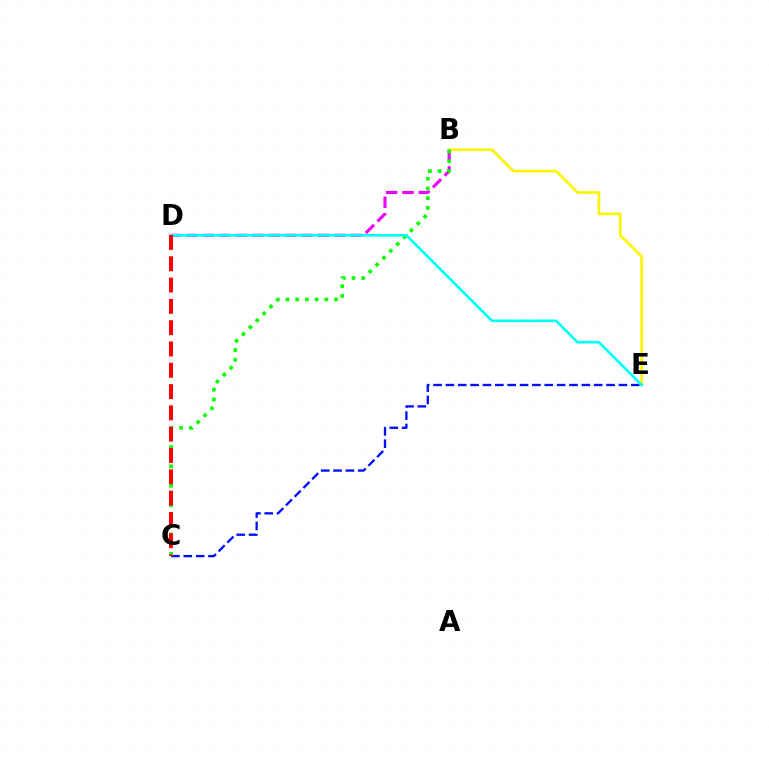{('C', 'E'): [{'color': '#0010ff', 'line_style': 'dashed', 'thickness': 1.68}], ('B', 'E'): [{'color': '#fcf500', 'line_style': 'solid', 'thickness': 1.93}], ('B', 'D'): [{'color': '#ee00ff', 'line_style': 'dashed', 'thickness': 2.23}], ('B', 'C'): [{'color': '#08ff00', 'line_style': 'dotted', 'thickness': 2.64}], ('D', 'E'): [{'color': '#00fff6', 'line_style': 'solid', 'thickness': 1.9}], ('C', 'D'): [{'color': '#ff0000', 'line_style': 'dashed', 'thickness': 2.89}]}